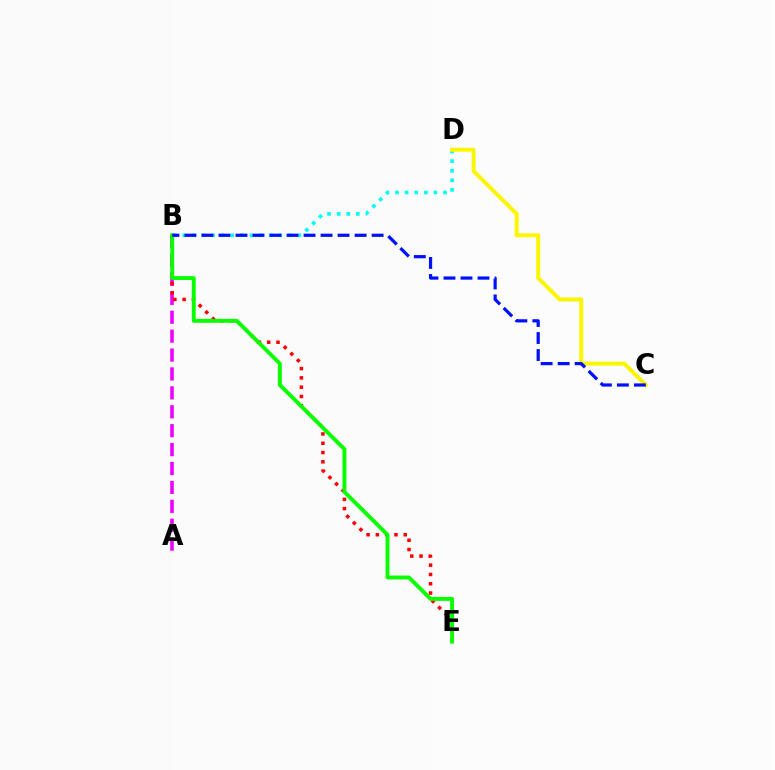{('A', 'B'): [{'color': '#ee00ff', 'line_style': 'dashed', 'thickness': 2.57}], ('B', 'E'): [{'color': '#ff0000', 'line_style': 'dotted', 'thickness': 2.52}, {'color': '#08ff00', 'line_style': 'solid', 'thickness': 2.81}], ('B', 'D'): [{'color': '#00fff6', 'line_style': 'dotted', 'thickness': 2.61}], ('C', 'D'): [{'color': '#fcf500', 'line_style': 'solid', 'thickness': 2.86}], ('B', 'C'): [{'color': '#0010ff', 'line_style': 'dashed', 'thickness': 2.31}]}